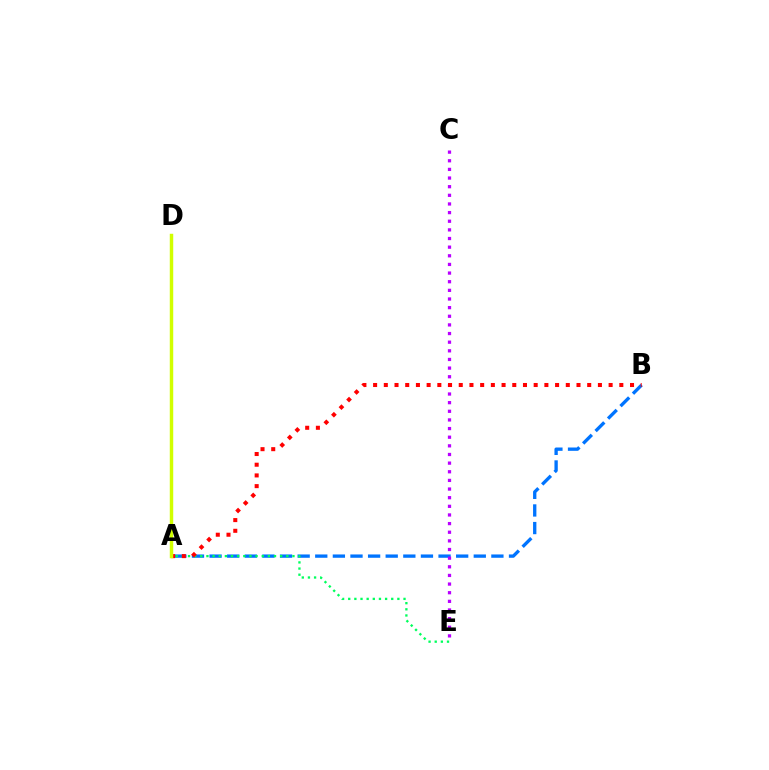{('A', 'B'): [{'color': '#0074ff', 'line_style': 'dashed', 'thickness': 2.39}, {'color': '#ff0000', 'line_style': 'dotted', 'thickness': 2.91}], ('A', 'E'): [{'color': '#00ff5c', 'line_style': 'dotted', 'thickness': 1.67}], ('C', 'E'): [{'color': '#b900ff', 'line_style': 'dotted', 'thickness': 2.35}], ('A', 'D'): [{'color': '#d1ff00', 'line_style': 'solid', 'thickness': 2.49}]}